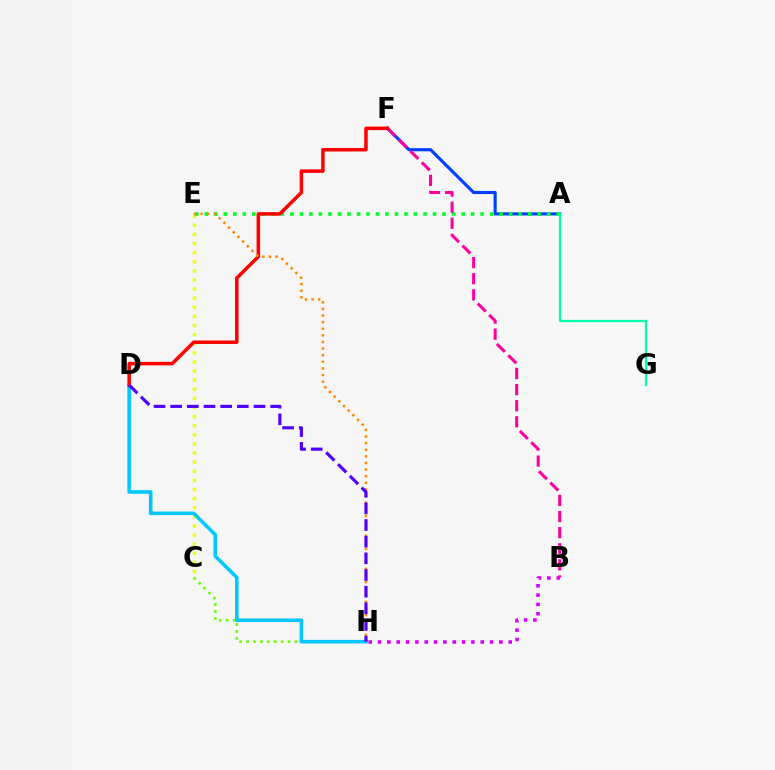{('A', 'F'): [{'color': '#003fff', 'line_style': 'solid', 'thickness': 2.26}], ('C', 'E'): [{'color': '#eeff00', 'line_style': 'dotted', 'thickness': 2.47}], ('C', 'H'): [{'color': '#66ff00', 'line_style': 'dotted', 'thickness': 1.88}], ('B', 'H'): [{'color': '#d600ff', 'line_style': 'dotted', 'thickness': 2.54}], ('A', 'E'): [{'color': '#00ff27', 'line_style': 'dotted', 'thickness': 2.58}], ('D', 'H'): [{'color': '#00c7ff', 'line_style': 'solid', 'thickness': 2.58}, {'color': '#4f00ff', 'line_style': 'dashed', 'thickness': 2.26}], ('B', 'F'): [{'color': '#ff00a0', 'line_style': 'dashed', 'thickness': 2.19}], ('A', 'G'): [{'color': '#00ffaf', 'line_style': 'solid', 'thickness': 1.62}], ('D', 'F'): [{'color': '#ff0000', 'line_style': 'solid', 'thickness': 2.52}], ('E', 'H'): [{'color': '#ff8800', 'line_style': 'dotted', 'thickness': 1.8}]}